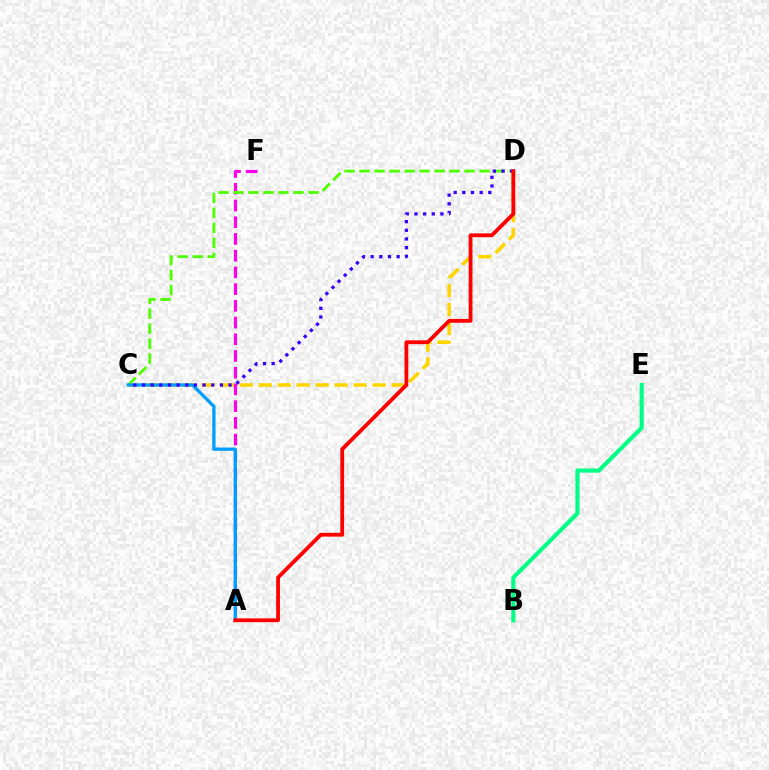{('C', 'D'): [{'color': '#ffd500', 'line_style': 'dashed', 'thickness': 2.58}, {'color': '#4fff00', 'line_style': 'dashed', 'thickness': 2.04}, {'color': '#3700ff', 'line_style': 'dotted', 'thickness': 2.35}], ('A', 'F'): [{'color': '#ff00ed', 'line_style': 'dashed', 'thickness': 2.27}], ('A', 'C'): [{'color': '#009eff', 'line_style': 'solid', 'thickness': 2.37}], ('B', 'E'): [{'color': '#00ff86', 'line_style': 'solid', 'thickness': 2.98}], ('A', 'D'): [{'color': '#ff0000', 'line_style': 'solid', 'thickness': 2.74}]}